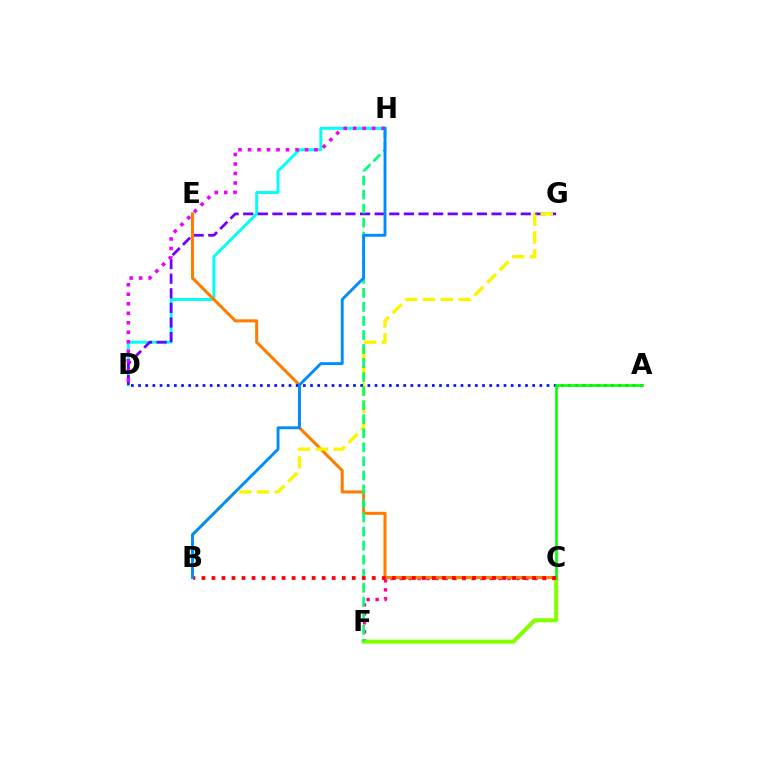{('C', 'F'): [{'color': '#ff0094', 'line_style': 'dotted', 'thickness': 2.44}, {'color': '#84ff00', 'line_style': 'solid', 'thickness': 2.91}], ('D', 'H'): [{'color': '#00fff6', 'line_style': 'solid', 'thickness': 2.1}, {'color': '#ee00ff', 'line_style': 'dotted', 'thickness': 2.58}], ('D', 'G'): [{'color': '#7200ff', 'line_style': 'dashed', 'thickness': 1.98}], ('C', 'E'): [{'color': '#ff7c00', 'line_style': 'solid', 'thickness': 2.19}], ('B', 'G'): [{'color': '#fcf500', 'line_style': 'dashed', 'thickness': 2.42}], ('A', 'D'): [{'color': '#0010ff', 'line_style': 'dotted', 'thickness': 1.95}], ('F', 'H'): [{'color': '#00ff74', 'line_style': 'dashed', 'thickness': 1.91}], ('A', 'C'): [{'color': '#08ff00', 'line_style': 'solid', 'thickness': 1.92}], ('B', 'C'): [{'color': '#ff0000', 'line_style': 'dotted', 'thickness': 2.72}], ('B', 'H'): [{'color': '#008cff', 'line_style': 'solid', 'thickness': 2.08}]}